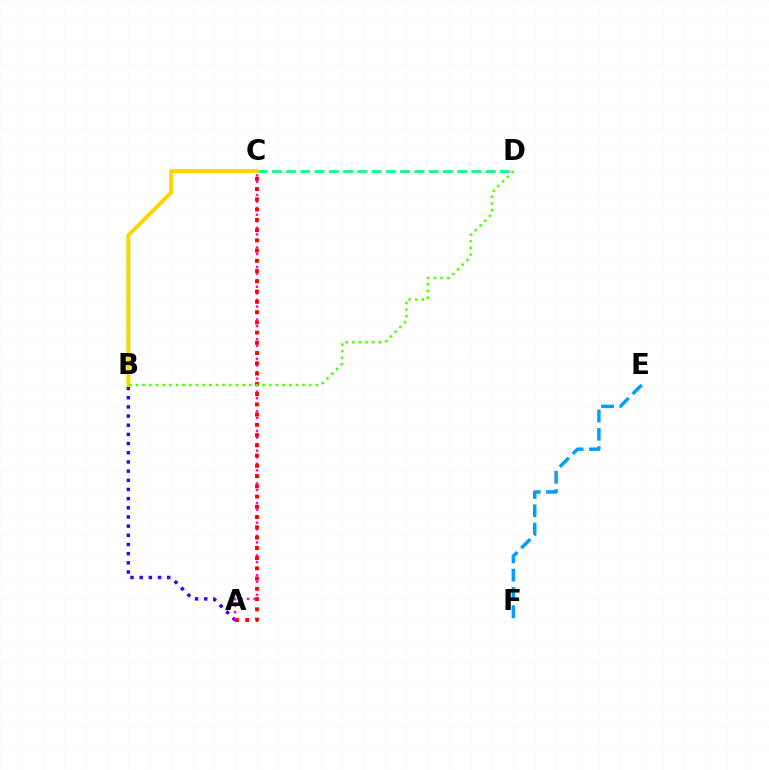{('C', 'D'): [{'color': '#00ff86', 'line_style': 'dashed', 'thickness': 1.94}], ('A', 'B'): [{'color': '#3700ff', 'line_style': 'dotted', 'thickness': 2.49}], ('A', 'C'): [{'color': '#ff00ed', 'line_style': 'dotted', 'thickness': 1.78}, {'color': '#ff0000', 'line_style': 'dotted', 'thickness': 2.78}], ('B', 'C'): [{'color': '#ffd500', 'line_style': 'solid', 'thickness': 2.87}], ('E', 'F'): [{'color': '#009eff', 'line_style': 'dashed', 'thickness': 2.49}], ('B', 'D'): [{'color': '#4fff00', 'line_style': 'dotted', 'thickness': 1.81}]}